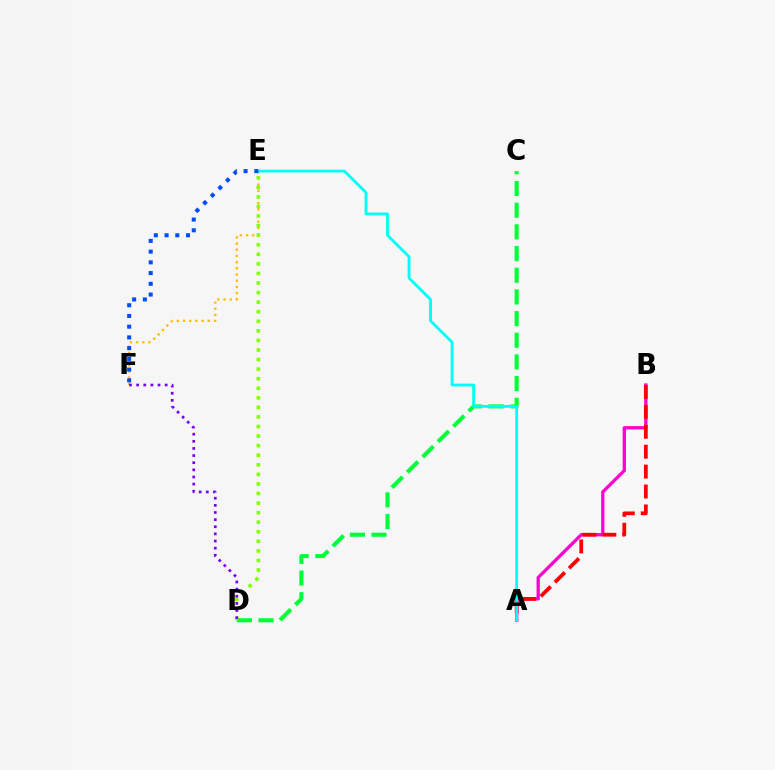{('C', 'D'): [{'color': '#00ff39', 'line_style': 'dashed', 'thickness': 2.94}], ('A', 'B'): [{'color': '#ff00cf', 'line_style': 'solid', 'thickness': 2.36}, {'color': '#ff0000', 'line_style': 'dashed', 'thickness': 2.71}], ('E', 'F'): [{'color': '#ffbd00', 'line_style': 'dotted', 'thickness': 1.68}, {'color': '#004bff', 'line_style': 'dotted', 'thickness': 2.92}], ('A', 'E'): [{'color': '#00fff6', 'line_style': 'solid', 'thickness': 2.02}], ('D', 'E'): [{'color': '#84ff00', 'line_style': 'dotted', 'thickness': 2.6}], ('D', 'F'): [{'color': '#7200ff', 'line_style': 'dotted', 'thickness': 1.94}]}